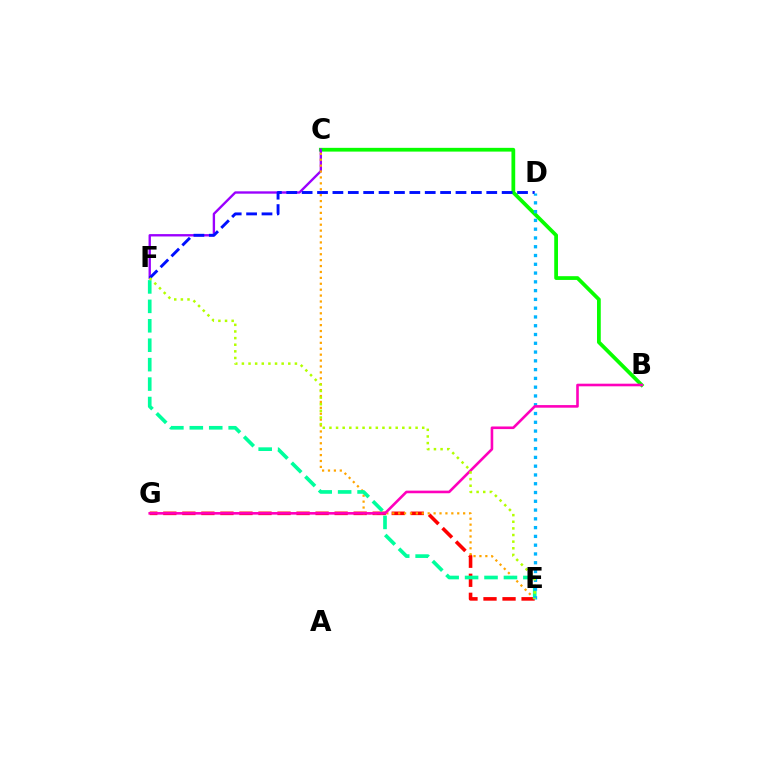{('E', 'G'): [{'color': '#ff0000', 'line_style': 'dashed', 'thickness': 2.59}], ('B', 'C'): [{'color': '#08ff00', 'line_style': 'solid', 'thickness': 2.7}], ('C', 'F'): [{'color': '#9b00ff', 'line_style': 'solid', 'thickness': 1.7}], ('D', 'F'): [{'color': '#0010ff', 'line_style': 'dashed', 'thickness': 2.09}], ('C', 'E'): [{'color': '#ffa500', 'line_style': 'dotted', 'thickness': 1.6}], ('E', 'F'): [{'color': '#00ff9d', 'line_style': 'dashed', 'thickness': 2.64}, {'color': '#b3ff00', 'line_style': 'dotted', 'thickness': 1.8}], ('D', 'E'): [{'color': '#00b5ff', 'line_style': 'dotted', 'thickness': 2.38}], ('B', 'G'): [{'color': '#ff00bd', 'line_style': 'solid', 'thickness': 1.88}]}